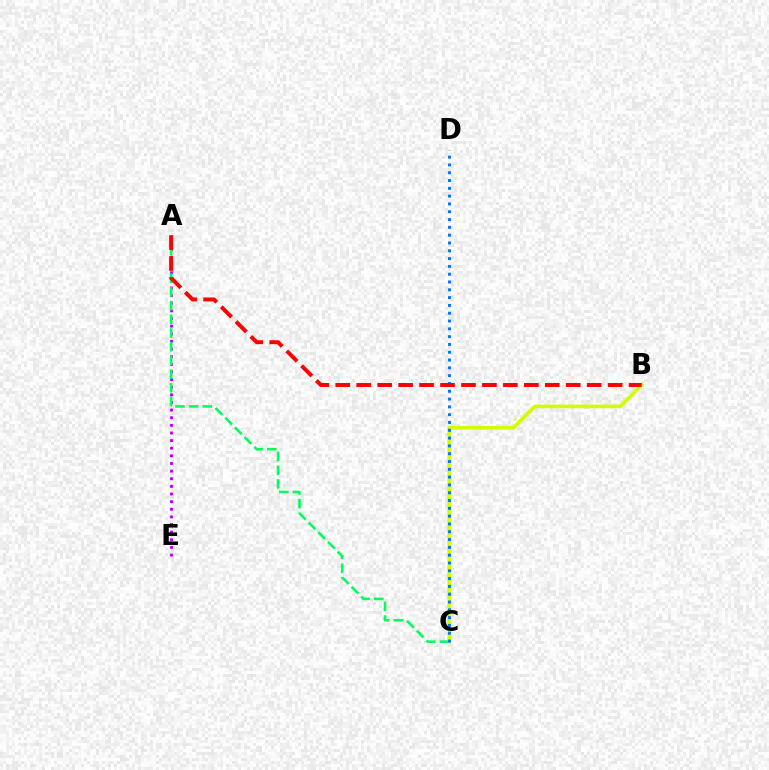{('A', 'E'): [{'color': '#b900ff', 'line_style': 'dotted', 'thickness': 2.07}], ('B', 'C'): [{'color': '#d1ff00', 'line_style': 'solid', 'thickness': 2.61}], ('A', 'C'): [{'color': '#00ff5c', 'line_style': 'dashed', 'thickness': 1.86}], ('C', 'D'): [{'color': '#0074ff', 'line_style': 'dotted', 'thickness': 2.12}], ('A', 'B'): [{'color': '#ff0000', 'line_style': 'dashed', 'thickness': 2.85}]}